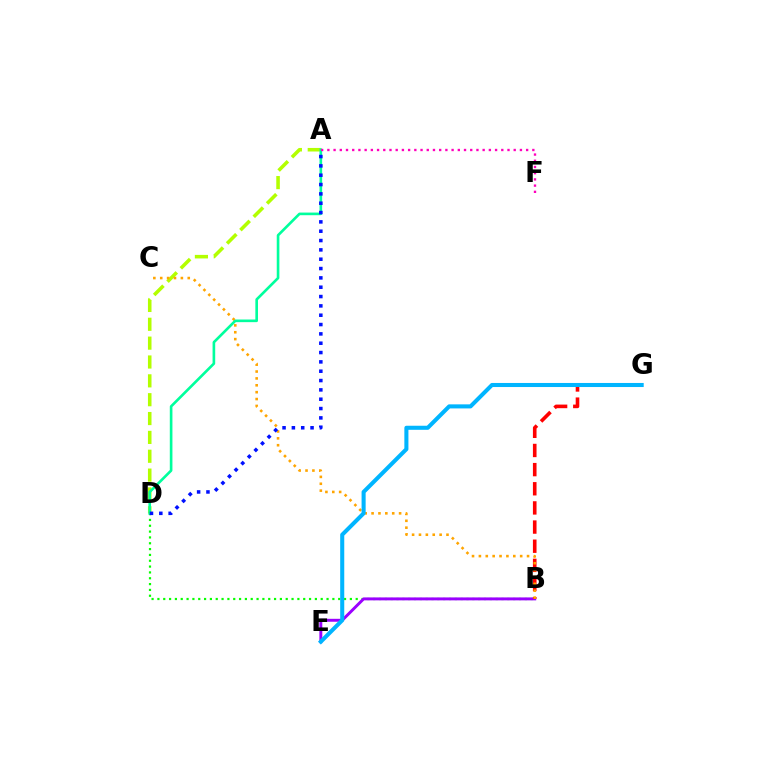{('B', 'D'): [{'color': '#08ff00', 'line_style': 'dotted', 'thickness': 1.58}], ('A', 'D'): [{'color': '#b3ff00', 'line_style': 'dashed', 'thickness': 2.56}, {'color': '#00ff9d', 'line_style': 'solid', 'thickness': 1.9}, {'color': '#0010ff', 'line_style': 'dotted', 'thickness': 2.54}], ('B', 'E'): [{'color': '#9b00ff', 'line_style': 'solid', 'thickness': 2.12}], ('B', 'G'): [{'color': '#ff0000', 'line_style': 'dashed', 'thickness': 2.6}], ('B', 'C'): [{'color': '#ffa500', 'line_style': 'dotted', 'thickness': 1.87}], ('E', 'G'): [{'color': '#00b5ff', 'line_style': 'solid', 'thickness': 2.93}], ('A', 'F'): [{'color': '#ff00bd', 'line_style': 'dotted', 'thickness': 1.69}]}